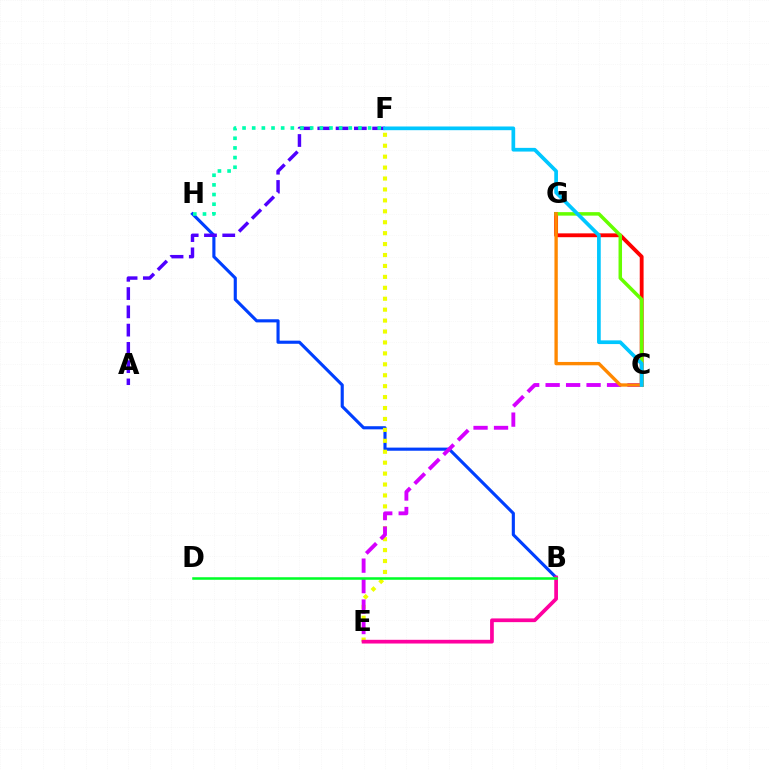{('B', 'H'): [{'color': '#003fff', 'line_style': 'solid', 'thickness': 2.25}], ('E', 'F'): [{'color': '#eeff00', 'line_style': 'dotted', 'thickness': 2.97}], ('C', 'G'): [{'color': '#ff0000', 'line_style': 'solid', 'thickness': 2.76}, {'color': '#66ff00', 'line_style': 'solid', 'thickness': 2.52}, {'color': '#ff8800', 'line_style': 'solid', 'thickness': 2.4}], ('A', 'F'): [{'color': '#4f00ff', 'line_style': 'dashed', 'thickness': 2.48}], ('F', 'H'): [{'color': '#00ffaf', 'line_style': 'dotted', 'thickness': 2.62}], ('C', 'E'): [{'color': '#d600ff', 'line_style': 'dashed', 'thickness': 2.78}], ('B', 'E'): [{'color': '#ff00a0', 'line_style': 'solid', 'thickness': 2.68}], ('B', 'D'): [{'color': '#00ff27', 'line_style': 'solid', 'thickness': 1.83}], ('C', 'F'): [{'color': '#00c7ff', 'line_style': 'solid', 'thickness': 2.66}]}